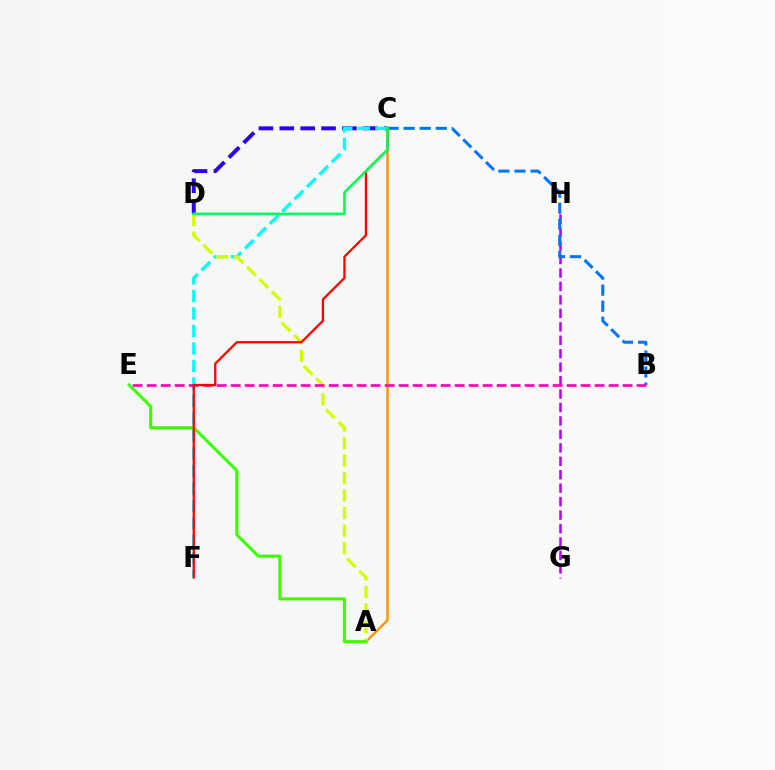{('C', 'D'): [{'color': '#2500ff', 'line_style': 'dashed', 'thickness': 2.84}, {'color': '#00ff5c', 'line_style': 'solid', 'thickness': 1.91}], ('A', 'C'): [{'color': '#ff9400', 'line_style': 'solid', 'thickness': 1.74}], ('C', 'F'): [{'color': '#00fff6', 'line_style': 'dashed', 'thickness': 2.38}, {'color': '#ff0000', 'line_style': 'solid', 'thickness': 1.64}], ('G', 'H'): [{'color': '#b900ff', 'line_style': 'dashed', 'thickness': 1.83}], ('A', 'D'): [{'color': '#d1ff00', 'line_style': 'dashed', 'thickness': 2.38}], ('B', 'C'): [{'color': '#0074ff', 'line_style': 'dashed', 'thickness': 2.18}], ('A', 'E'): [{'color': '#3dff00', 'line_style': 'solid', 'thickness': 2.23}], ('B', 'E'): [{'color': '#ff00ac', 'line_style': 'dashed', 'thickness': 1.9}]}